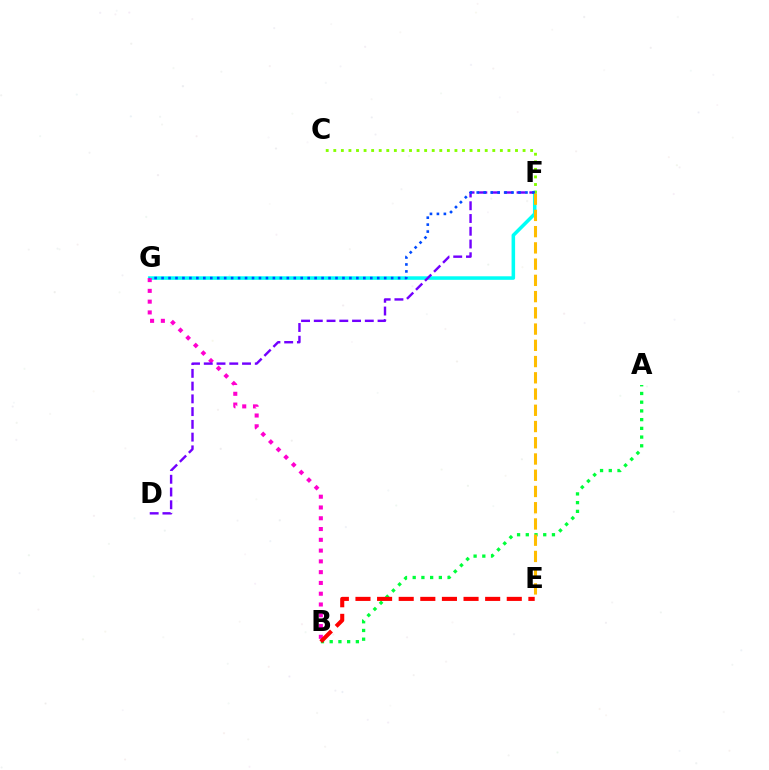{('F', 'G'): [{'color': '#00fff6', 'line_style': 'solid', 'thickness': 2.55}, {'color': '#004bff', 'line_style': 'dotted', 'thickness': 1.89}], ('A', 'B'): [{'color': '#00ff39', 'line_style': 'dotted', 'thickness': 2.37}], ('C', 'F'): [{'color': '#84ff00', 'line_style': 'dotted', 'thickness': 2.06}], ('B', 'G'): [{'color': '#ff00cf', 'line_style': 'dotted', 'thickness': 2.93}], ('B', 'E'): [{'color': '#ff0000', 'line_style': 'dashed', 'thickness': 2.94}], ('D', 'F'): [{'color': '#7200ff', 'line_style': 'dashed', 'thickness': 1.73}], ('E', 'F'): [{'color': '#ffbd00', 'line_style': 'dashed', 'thickness': 2.21}]}